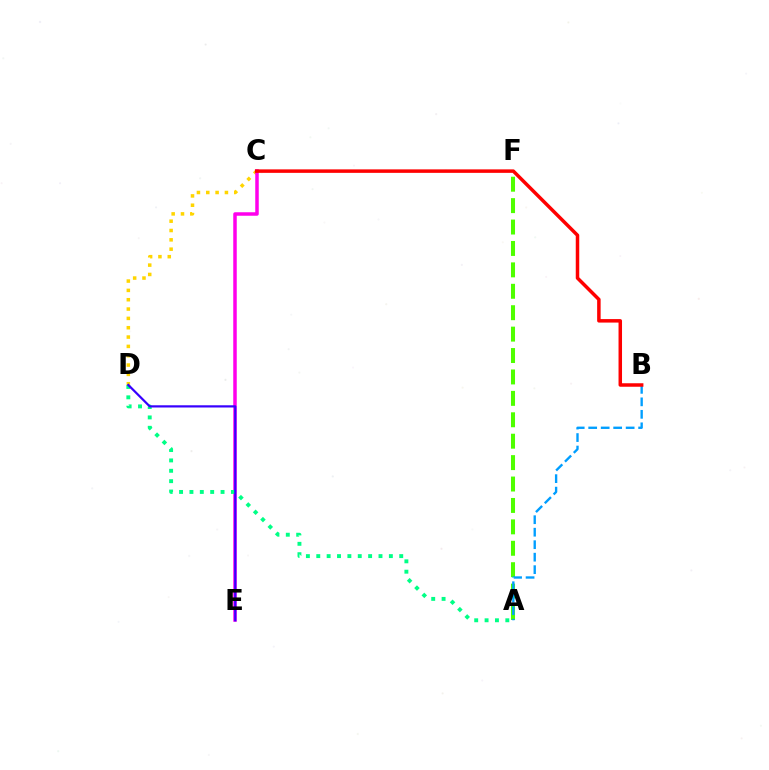{('C', 'D'): [{'color': '#ffd500', 'line_style': 'dotted', 'thickness': 2.54}], ('C', 'E'): [{'color': '#ff00ed', 'line_style': 'solid', 'thickness': 2.52}], ('A', 'F'): [{'color': '#4fff00', 'line_style': 'dashed', 'thickness': 2.91}], ('A', 'B'): [{'color': '#009eff', 'line_style': 'dashed', 'thickness': 1.7}], ('A', 'D'): [{'color': '#00ff86', 'line_style': 'dotted', 'thickness': 2.82}], ('B', 'C'): [{'color': '#ff0000', 'line_style': 'solid', 'thickness': 2.51}], ('D', 'E'): [{'color': '#3700ff', 'line_style': 'solid', 'thickness': 1.59}]}